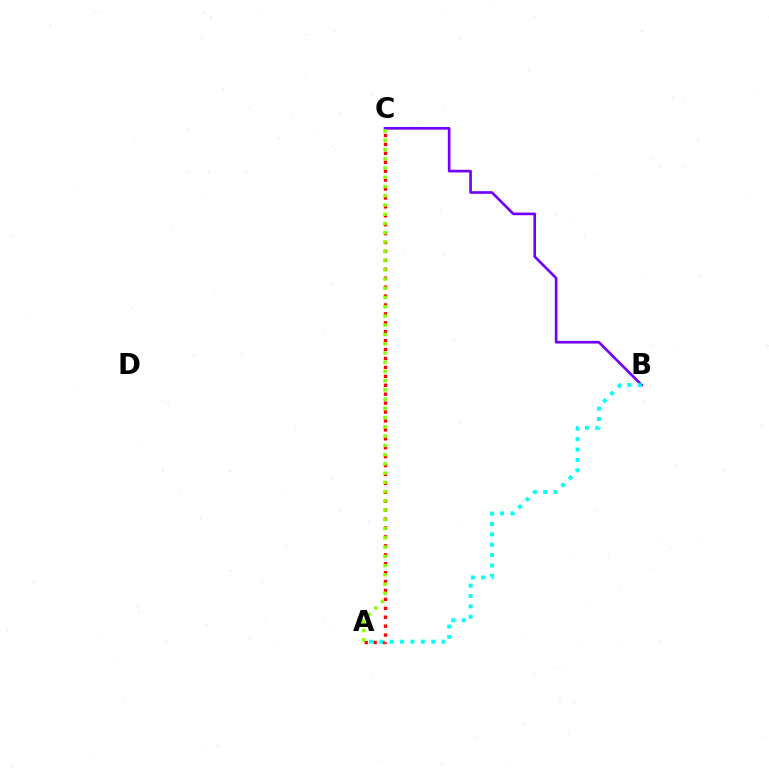{('B', 'C'): [{'color': '#7200ff', 'line_style': 'solid', 'thickness': 1.91}], ('A', 'C'): [{'color': '#ff0000', 'line_style': 'dotted', 'thickness': 2.42}, {'color': '#84ff00', 'line_style': 'dotted', 'thickness': 2.51}], ('A', 'B'): [{'color': '#00fff6', 'line_style': 'dotted', 'thickness': 2.82}]}